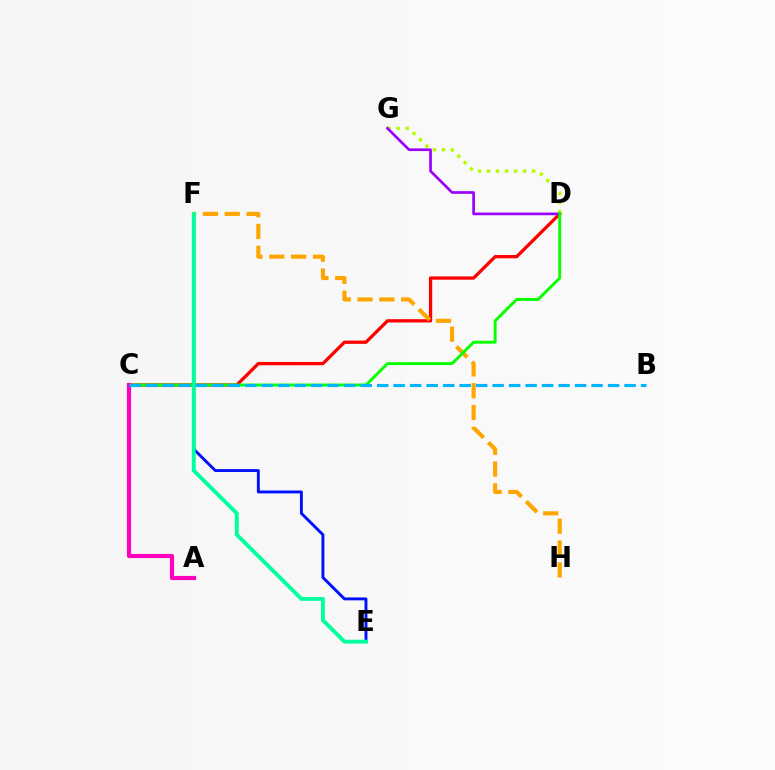{('E', 'F'): [{'color': '#0010ff', 'line_style': 'solid', 'thickness': 2.09}, {'color': '#00ff9d', 'line_style': 'solid', 'thickness': 2.78}], ('C', 'D'): [{'color': '#ff0000', 'line_style': 'solid', 'thickness': 2.36}, {'color': '#08ff00', 'line_style': 'solid', 'thickness': 2.1}], ('D', 'G'): [{'color': '#b3ff00', 'line_style': 'dotted', 'thickness': 2.45}, {'color': '#9b00ff', 'line_style': 'solid', 'thickness': 1.94}], ('F', 'H'): [{'color': '#ffa500', 'line_style': 'dashed', 'thickness': 2.97}], ('A', 'C'): [{'color': '#ff00bd', 'line_style': 'solid', 'thickness': 2.99}], ('B', 'C'): [{'color': '#00b5ff', 'line_style': 'dashed', 'thickness': 2.24}]}